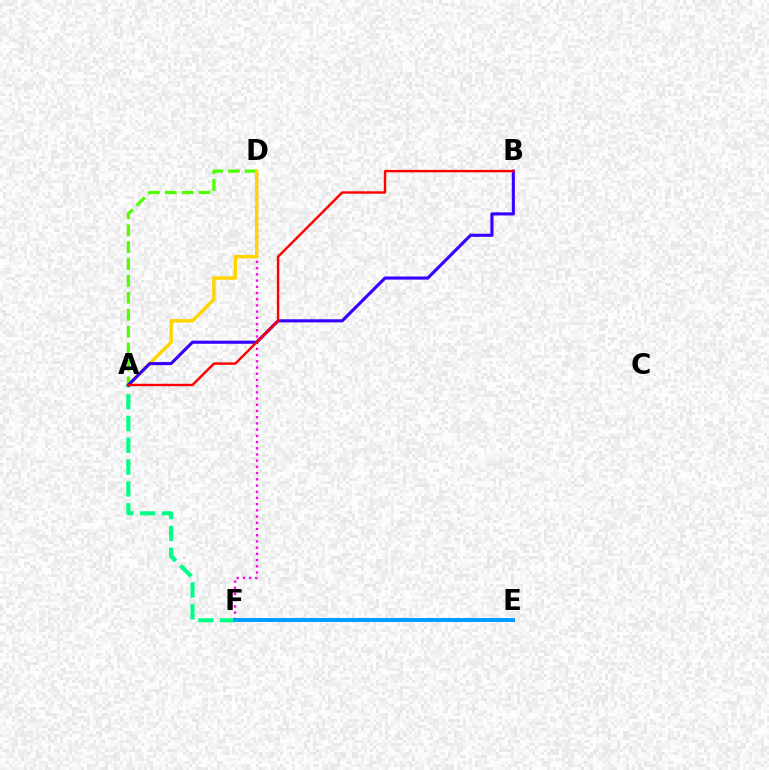{('D', 'F'): [{'color': '#ff00ed', 'line_style': 'dotted', 'thickness': 1.69}], ('A', 'D'): [{'color': '#4fff00', 'line_style': 'dashed', 'thickness': 2.3}, {'color': '#ffd500', 'line_style': 'solid', 'thickness': 2.49}], ('A', 'F'): [{'color': '#00ff86', 'line_style': 'dashed', 'thickness': 2.96}], ('A', 'B'): [{'color': '#3700ff', 'line_style': 'solid', 'thickness': 2.25}, {'color': '#ff0000', 'line_style': 'solid', 'thickness': 1.73}], ('E', 'F'): [{'color': '#009eff', 'line_style': 'solid', 'thickness': 2.85}]}